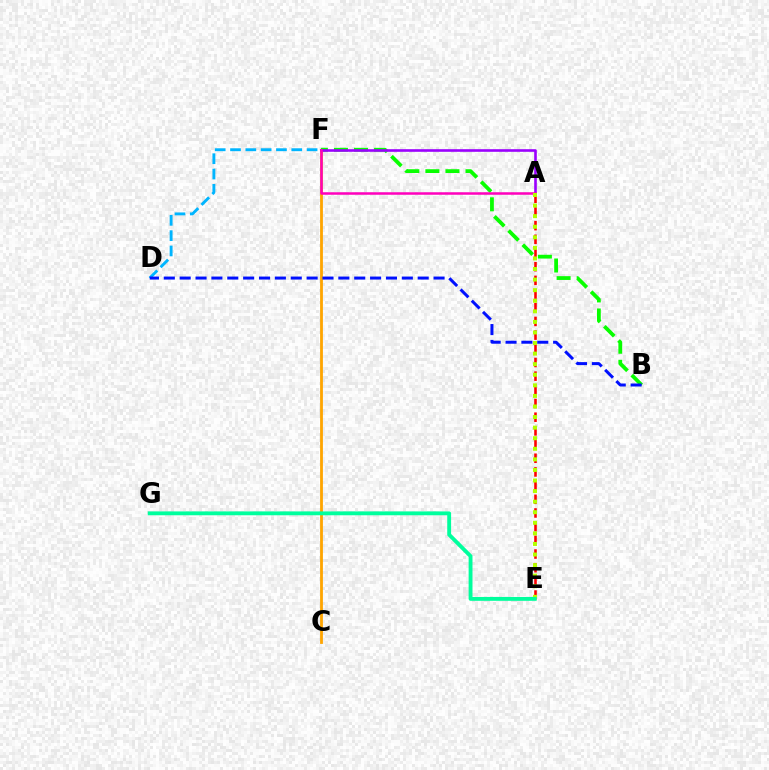{('B', 'F'): [{'color': '#08ff00', 'line_style': 'dashed', 'thickness': 2.72}], ('C', 'F'): [{'color': '#ffa500', 'line_style': 'solid', 'thickness': 2.02}], ('A', 'F'): [{'color': '#9b00ff', 'line_style': 'solid', 'thickness': 1.88}, {'color': '#ff00bd', 'line_style': 'solid', 'thickness': 1.8}], ('A', 'E'): [{'color': '#ff0000', 'line_style': 'dashed', 'thickness': 1.86}, {'color': '#b3ff00', 'line_style': 'dotted', 'thickness': 2.87}], ('D', 'F'): [{'color': '#00b5ff', 'line_style': 'dashed', 'thickness': 2.08}], ('E', 'G'): [{'color': '#00ff9d', 'line_style': 'solid', 'thickness': 2.78}], ('B', 'D'): [{'color': '#0010ff', 'line_style': 'dashed', 'thickness': 2.16}]}